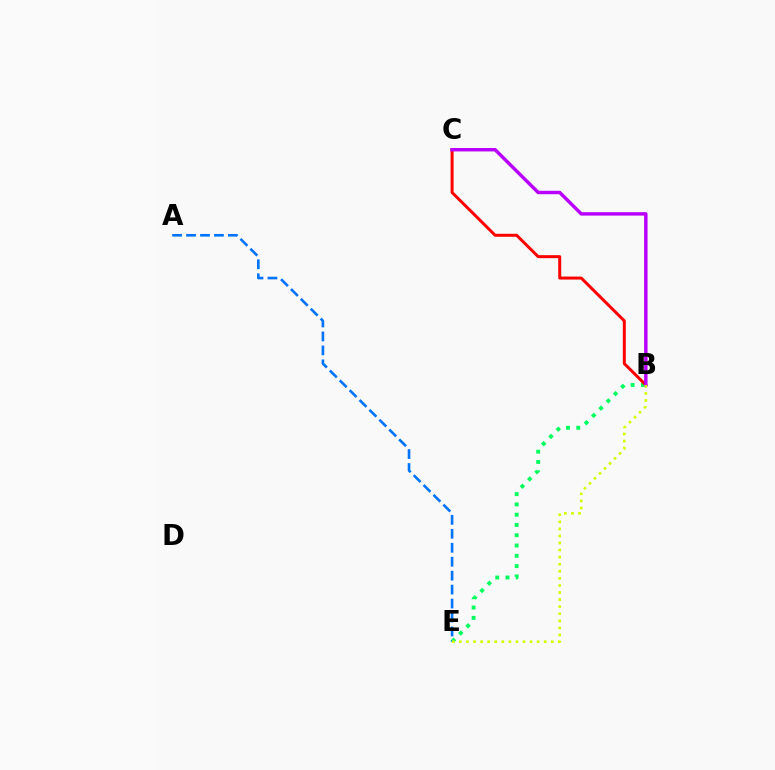{('B', 'E'): [{'color': '#00ff5c', 'line_style': 'dotted', 'thickness': 2.79}, {'color': '#d1ff00', 'line_style': 'dotted', 'thickness': 1.92}], ('B', 'C'): [{'color': '#ff0000', 'line_style': 'solid', 'thickness': 2.16}, {'color': '#b900ff', 'line_style': 'solid', 'thickness': 2.47}], ('A', 'E'): [{'color': '#0074ff', 'line_style': 'dashed', 'thickness': 1.9}]}